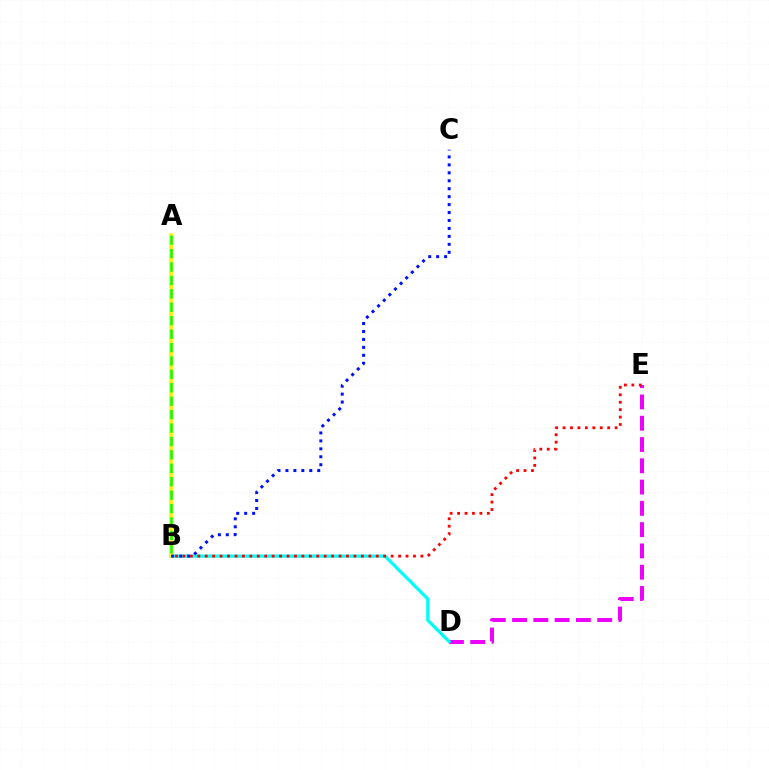{('D', 'E'): [{'color': '#ee00ff', 'line_style': 'dashed', 'thickness': 2.89}], ('B', 'D'): [{'color': '#00fff6', 'line_style': 'solid', 'thickness': 2.31}], ('A', 'B'): [{'color': '#fcf500', 'line_style': 'solid', 'thickness': 2.69}, {'color': '#08ff00', 'line_style': 'dashed', 'thickness': 1.82}], ('B', 'C'): [{'color': '#0010ff', 'line_style': 'dotted', 'thickness': 2.16}], ('B', 'E'): [{'color': '#ff0000', 'line_style': 'dotted', 'thickness': 2.02}]}